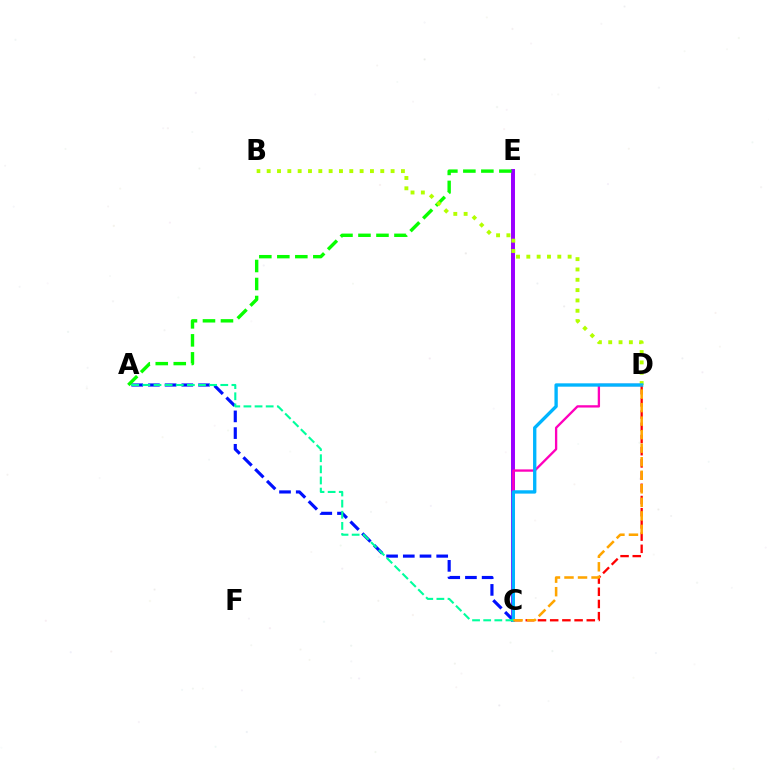{('C', 'D'): [{'color': '#ff0000', 'line_style': 'dashed', 'thickness': 1.66}, {'color': '#ff00bd', 'line_style': 'solid', 'thickness': 1.67}, {'color': '#00b5ff', 'line_style': 'solid', 'thickness': 2.4}, {'color': '#ffa500', 'line_style': 'dashed', 'thickness': 1.84}], ('C', 'E'): [{'color': '#9b00ff', 'line_style': 'solid', 'thickness': 2.85}], ('A', 'C'): [{'color': '#0010ff', 'line_style': 'dashed', 'thickness': 2.27}, {'color': '#00ff9d', 'line_style': 'dashed', 'thickness': 1.51}], ('A', 'E'): [{'color': '#08ff00', 'line_style': 'dashed', 'thickness': 2.45}], ('B', 'D'): [{'color': '#b3ff00', 'line_style': 'dotted', 'thickness': 2.81}]}